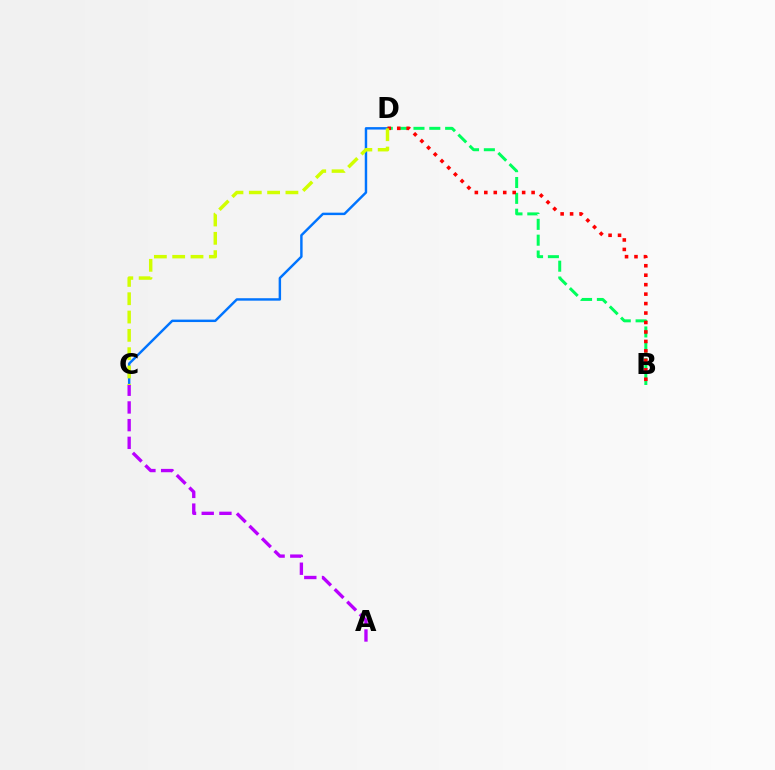{('C', 'D'): [{'color': '#0074ff', 'line_style': 'solid', 'thickness': 1.76}, {'color': '#d1ff00', 'line_style': 'dashed', 'thickness': 2.49}], ('B', 'D'): [{'color': '#00ff5c', 'line_style': 'dashed', 'thickness': 2.15}, {'color': '#ff0000', 'line_style': 'dotted', 'thickness': 2.57}], ('A', 'C'): [{'color': '#b900ff', 'line_style': 'dashed', 'thickness': 2.4}]}